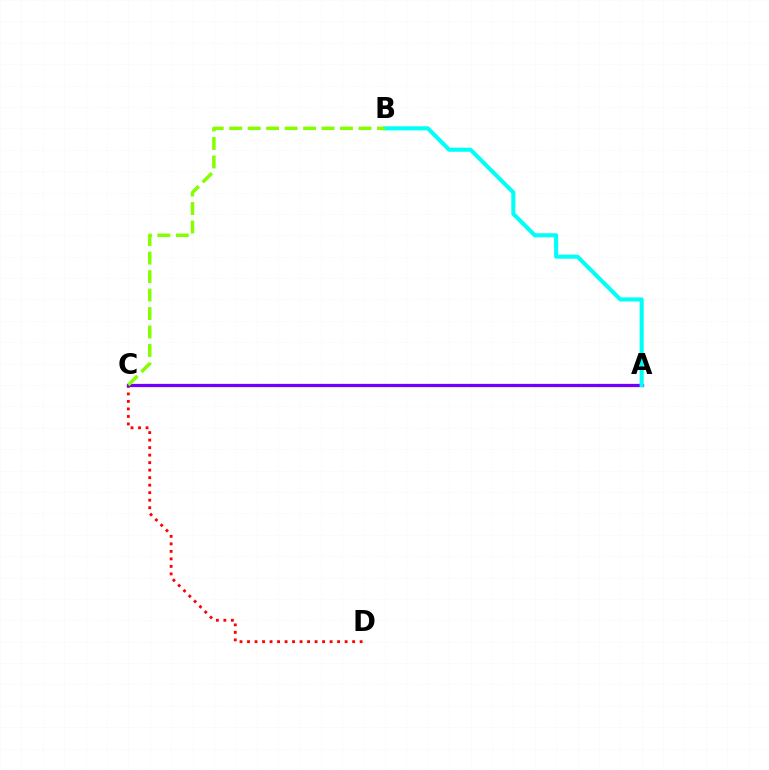{('C', 'D'): [{'color': '#ff0000', 'line_style': 'dotted', 'thickness': 2.04}], ('A', 'C'): [{'color': '#7200ff', 'line_style': 'solid', 'thickness': 2.35}], ('A', 'B'): [{'color': '#00fff6', 'line_style': 'solid', 'thickness': 2.94}], ('B', 'C'): [{'color': '#84ff00', 'line_style': 'dashed', 'thickness': 2.51}]}